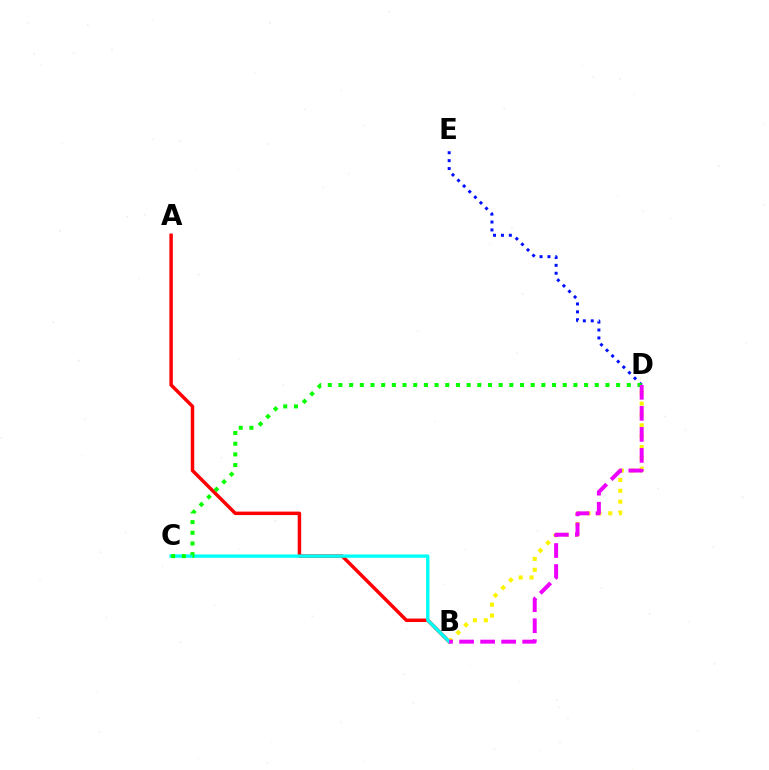{('A', 'B'): [{'color': '#ff0000', 'line_style': 'solid', 'thickness': 2.5}], ('D', 'E'): [{'color': '#0010ff', 'line_style': 'dotted', 'thickness': 2.15}], ('B', 'D'): [{'color': '#fcf500', 'line_style': 'dotted', 'thickness': 2.95}, {'color': '#ee00ff', 'line_style': 'dashed', 'thickness': 2.86}], ('B', 'C'): [{'color': '#00fff6', 'line_style': 'solid', 'thickness': 2.42}], ('C', 'D'): [{'color': '#08ff00', 'line_style': 'dotted', 'thickness': 2.9}]}